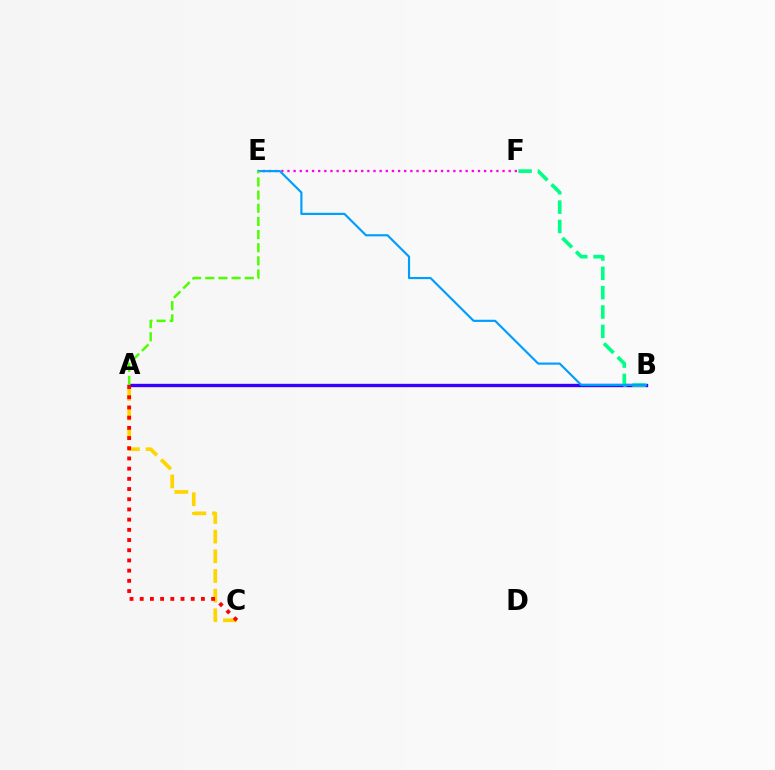{('A', 'B'): [{'color': '#3700ff', 'line_style': 'solid', 'thickness': 2.41}], ('B', 'F'): [{'color': '#00ff86', 'line_style': 'dashed', 'thickness': 2.63}], ('A', 'C'): [{'color': '#ffd500', 'line_style': 'dashed', 'thickness': 2.67}, {'color': '#ff0000', 'line_style': 'dotted', 'thickness': 2.77}], ('E', 'F'): [{'color': '#ff00ed', 'line_style': 'dotted', 'thickness': 1.67}], ('B', 'E'): [{'color': '#009eff', 'line_style': 'solid', 'thickness': 1.56}], ('A', 'E'): [{'color': '#4fff00', 'line_style': 'dashed', 'thickness': 1.79}]}